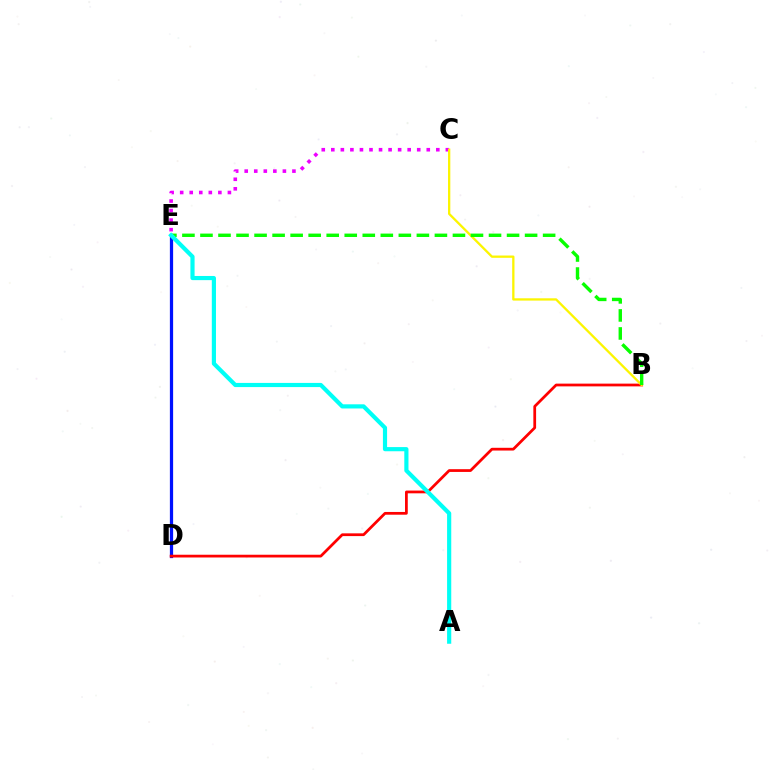{('D', 'E'): [{'color': '#0010ff', 'line_style': 'solid', 'thickness': 2.33}], ('B', 'D'): [{'color': '#ff0000', 'line_style': 'solid', 'thickness': 1.98}], ('C', 'E'): [{'color': '#ee00ff', 'line_style': 'dotted', 'thickness': 2.59}], ('B', 'C'): [{'color': '#fcf500', 'line_style': 'solid', 'thickness': 1.65}], ('B', 'E'): [{'color': '#08ff00', 'line_style': 'dashed', 'thickness': 2.45}], ('A', 'E'): [{'color': '#00fff6', 'line_style': 'solid', 'thickness': 3.0}]}